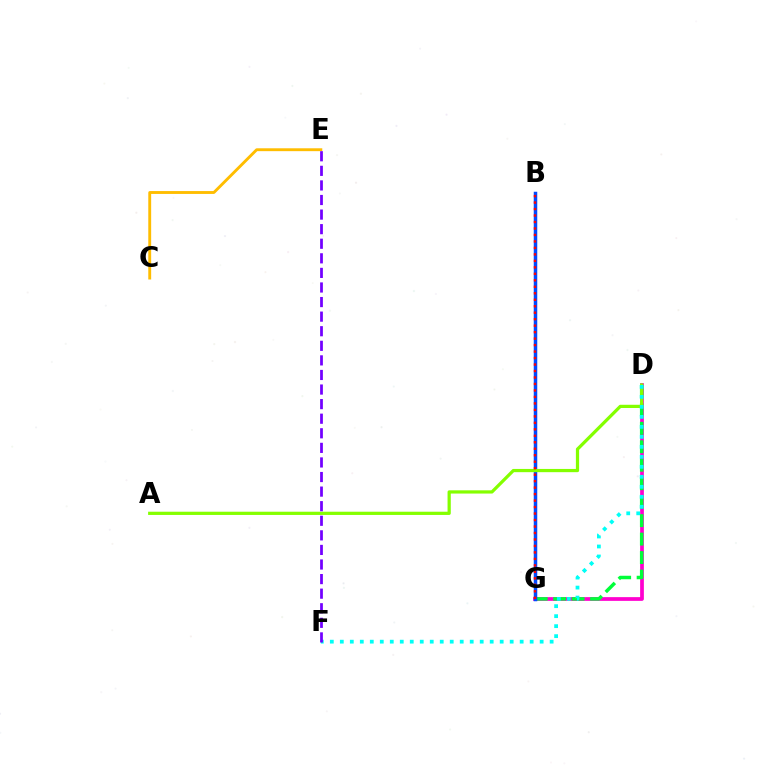{('D', 'G'): [{'color': '#ff00cf', 'line_style': 'solid', 'thickness': 2.69}, {'color': '#00ff39', 'line_style': 'dashed', 'thickness': 2.51}], ('C', 'E'): [{'color': '#ffbd00', 'line_style': 'solid', 'thickness': 2.07}], ('B', 'G'): [{'color': '#004bff', 'line_style': 'solid', 'thickness': 2.52}, {'color': '#ff0000', 'line_style': 'dotted', 'thickness': 1.76}], ('A', 'D'): [{'color': '#84ff00', 'line_style': 'solid', 'thickness': 2.33}], ('D', 'F'): [{'color': '#00fff6', 'line_style': 'dotted', 'thickness': 2.71}], ('E', 'F'): [{'color': '#7200ff', 'line_style': 'dashed', 'thickness': 1.98}]}